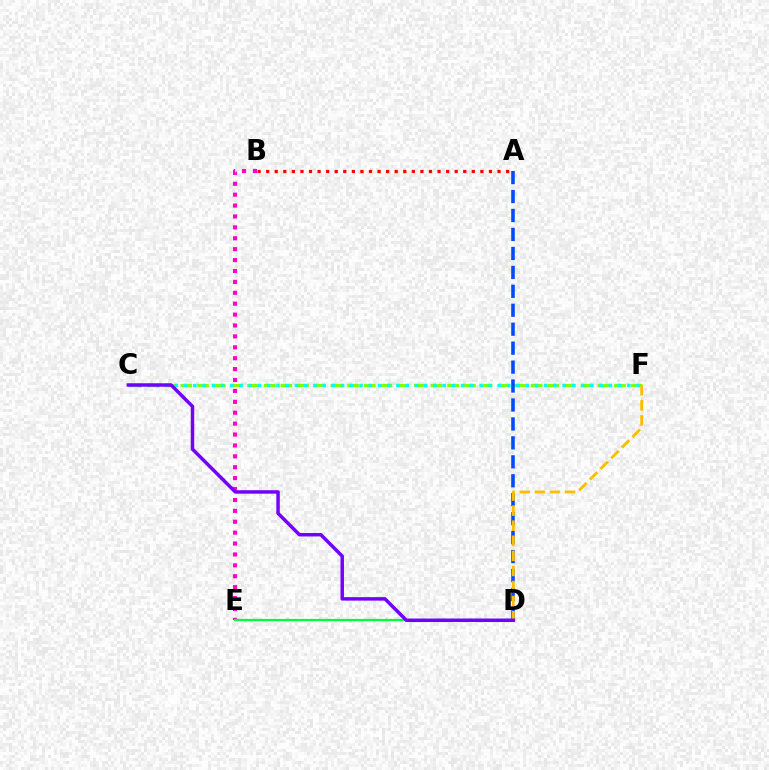{('C', 'F'): [{'color': '#84ff00', 'line_style': 'dashed', 'thickness': 2.27}, {'color': '#00fff6', 'line_style': 'dotted', 'thickness': 2.51}], ('B', 'E'): [{'color': '#ff00cf', 'line_style': 'dotted', 'thickness': 2.96}], ('A', 'D'): [{'color': '#004bff', 'line_style': 'dashed', 'thickness': 2.57}], ('D', 'E'): [{'color': '#00ff39', 'line_style': 'solid', 'thickness': 1.6}], ('A', 'B'): [{'color': '#ff0000', 'line_style': 'dotted', 'thickness': 2.33}], ('D', 'F'): [{'color': '#ffbd00', 'line_style': 'dashed', 'thickness': 2.05}], ('C', 'D'): [{'color': '#7200ff', 'line_style': 'solid', 'thickness': 2.5}]}